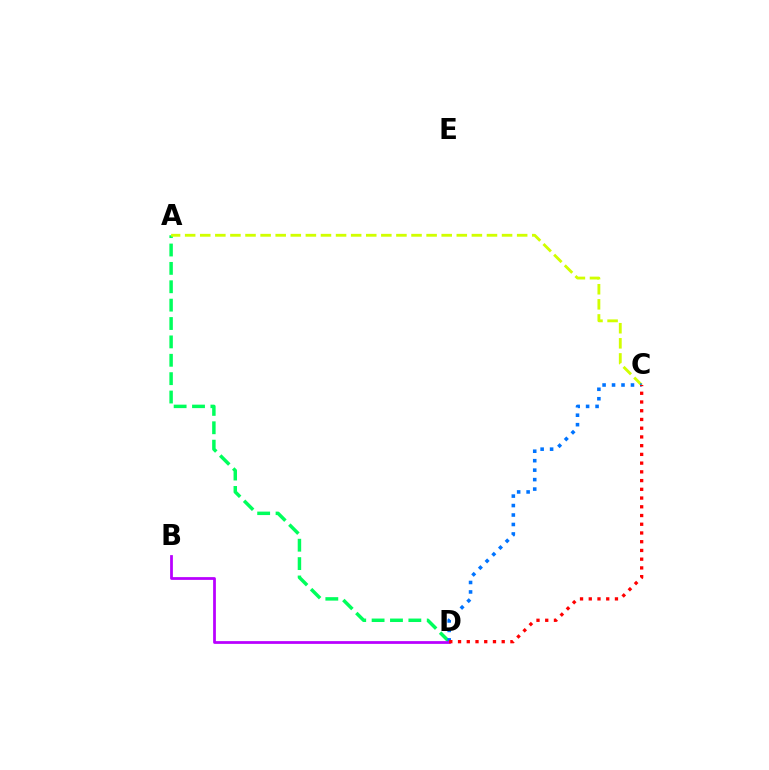{('A', 'D'): [{'color': '#00ff5c', 'line_style': 'dashed', 'thickness': 2.5}], ('A', 'C'): [{'color': '#d1ff00', 'line_style': 'dashed', 'thickness': 2.05}], ('C', 'D'): [{'color': '#0074ff', 'line_style': 'dotted', 'thickness': 2.57}, {'color': '#ff0000', 'line_style': 'dotted', 'thickness': 2.37}], ('B', 'D'): [{'color': '#b900ff', 'line_style': 'solid', 'thickness': 1.99}]}